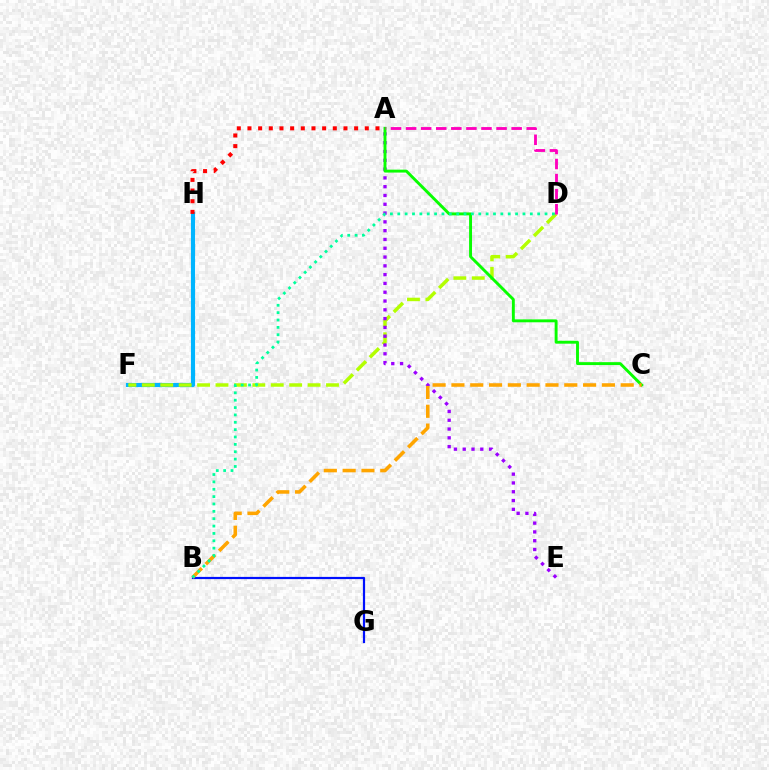{('F', 'H'): [{'color': '#00b5ff', 'line_style': 'solid', 'thickness': 2.98}], ('D', 'F'): [{'color': '#b3ff00', 'line_style': 'dashed', 'thickness': 2.5}], ('A', 'E'): [{'color': '#9b00ff', 'line_style': 'dotted', 'thickness': 2.39}], ('A', 'H'): [{'color': '#ff0000', 'line_style': 'dotted', 'thickness': 2.9}], ('A', 'C'): [{'color': '#08ff00', 'line_style': 'solid', 'thickness': 2.09}], ('A', 'D'): [{'color': '#ff00bd', 'line_style': 'dashed', 'thickness': 2.05}], ('B', 'G'): [{'color': '#0010ff', 'line_style': 'solid', 'thickness': 1.58}], ('B', 'C'): [{'color': '#ffa500', 'line_style': 'dashed', 'thickness': 2.56}], ('B', 'D'): [{'color': '#00ff9d', 'line_style': 'dotted', 'thickness': 2.0}]}